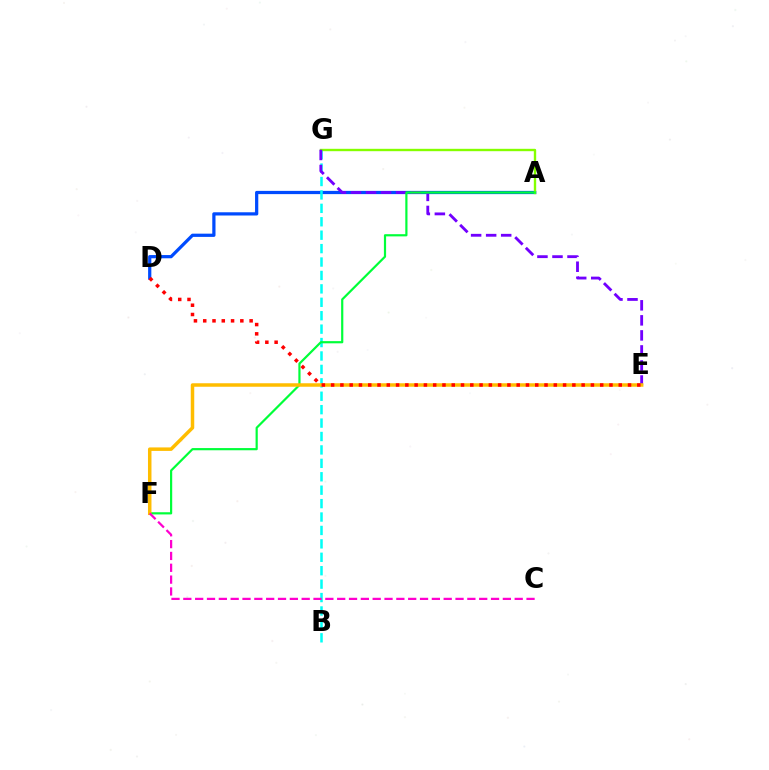{('A', 'D'): [{'color': '#004bff', 'line_style': 'solid', 'thickness': 2.33}], ('B', 'G'): [{'color': '#00fff6', 'line_style': 'dashed', 'thickness': 1.82}], ('A', 'G'): [{'color': '#84ff00', 'line_style': 'solid', 'thickness': 1.72}], ('E', 'G'): [{'color': '#7200ff', 'line_style': 'dashed', 'thickness': 2.04}], ('A', 'F'): [{'color': '#00ff39', 'line_style': 'solid', 'thickness': 1.58}], ('E', 'F'): [{'color': '#ffbd00', 'line_style': 'solid', 'thickness': 2.51}], ('C', 'F'): [{'color': '#ff00cf', 'line_style': 'dashed', 'thickness': 1.61}], ('D', 'E'): [{'color': '#ff0000', 'line_style': 'dotted', 'thickness': 2.52}]}